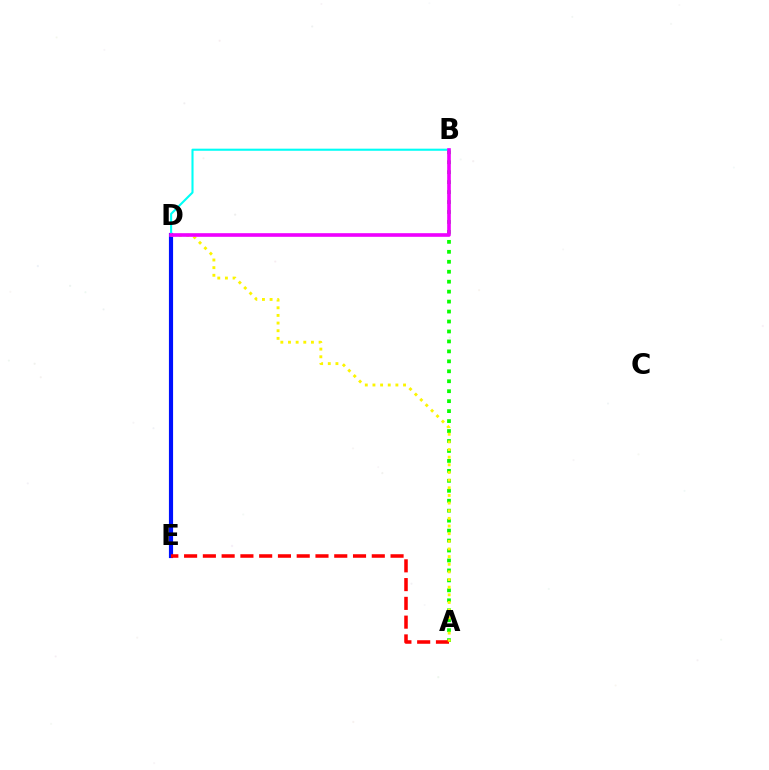{('D', 'E'): [{'color': '#0010ff', 'line_style': 'solid', 'thickness': 2.99}], ('A', 'B'): [{'color': '#08ff00', 'line_style': 'dotted', 'thickness': 2.71}], ('B', 'D'): [{'color': '#00fff6', 'line_style': 'solid', 'thickness': 1.51}, {'color': '#ee00ff', 'line_style': 'solid', 'thickness': 2.61}], ('A', 'E'): [{'color': '#ff0000', 'line_style': 'dashed', 'thickness': 2.55}], ('A', 'D'): [{'color': '#fcf500', 'line_style': 'dotted', 'thickness': 2.08}]}